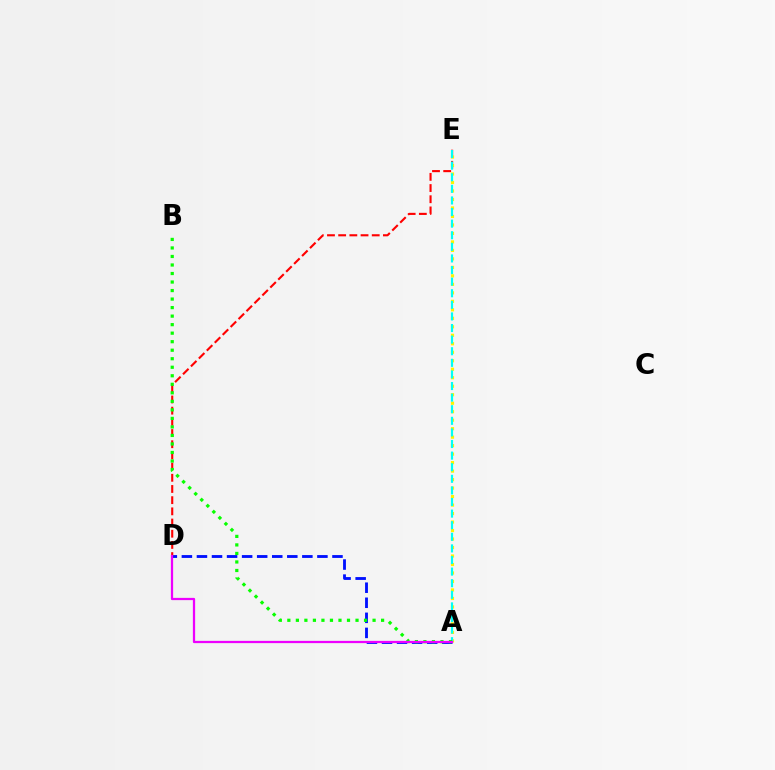{('A', 'D'): [{'color': '#0010ff', 'line_style': 'dashed', 'thickness': 2.05}, {'color': '#ee00ff', 'line_style': 'solid', 'thickness': 1.62}], ('D', 'E'): [{'color': '#ff0000', 'line_style': 'dashed', 'thickness': 1.52}], ('A', 'E'): [{'color': '#fcf500', 'line_style': 'dotted', 'thickness': 2.31}, {'color': '#00fff6', 'line_style': 'dashed', 'thickness': 1.58}], ('A', 'B'): [{'color': '#08ff00', 'line_style': 'dotted', 'thickness': 2.32}]}